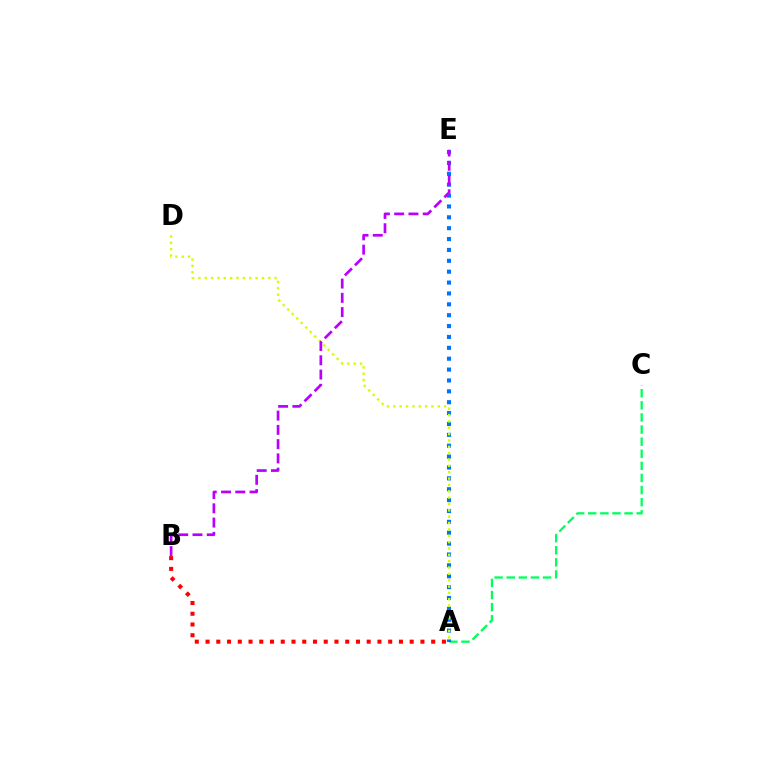{('A', 'B'): [{'color': '#ff0000', 'line_style': 'dotted', 'thickness': 2.92}], ('A', 'C'): [{'color': '#00ff5c', 'line_style': 'dashed', 'thickness': 1.64}], ('A', 'E'): [{'color': '#0074ff', 'line_style': 'dotted', 'thickness': 2.96}], ('A', 'D'): [{'color': '#d1ff00', 'line_style': 'dotted', 'thickness': 1.73}], ('B', 'E'): [{'color': '#b900ff', 'line_style': 'dashed', 'thickness': 1.94}]}